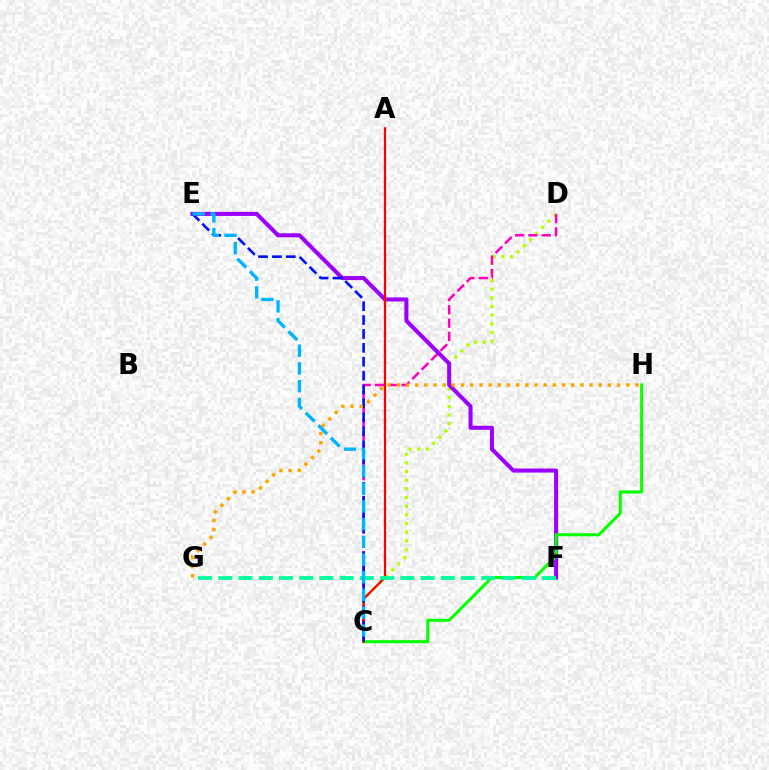{('C', 'D'): [{'color': '#b3ff00', 'line_style': 'dotted', 'thickness': 2.36}, {'color': '#ff00bd', 'line_style': 'dashed', 'thickness': 1.81}], ('E', 'F'): [{'color': '#9b00ff', 'line_style': 'solid', 'thickness': 2.92}], ('C', 'H'): [{'color': '#08ff00', 'line_style': 'solid', 'thickness': 2.2}], ('A', 'C'): [{'color': '#ff0000', 'line_style': 'solid', 'thickness': 1.61}], ('C', 'E'): [{'color': '#0010ff', 'line_style': 'dashed', 'thickness': 1.89}, {'color': '#00b5ff', 'line_style': 'dashed', 'thickness': 2.41}], ('F', 'G'): [{'color': '#00ff9d', 'line_style': 'dashed', 'thickness': 2.75}], ('G', 'H'): [{'color': '#ffa500', 'line_style': 'dotted', 'thickness': 2.49}]}